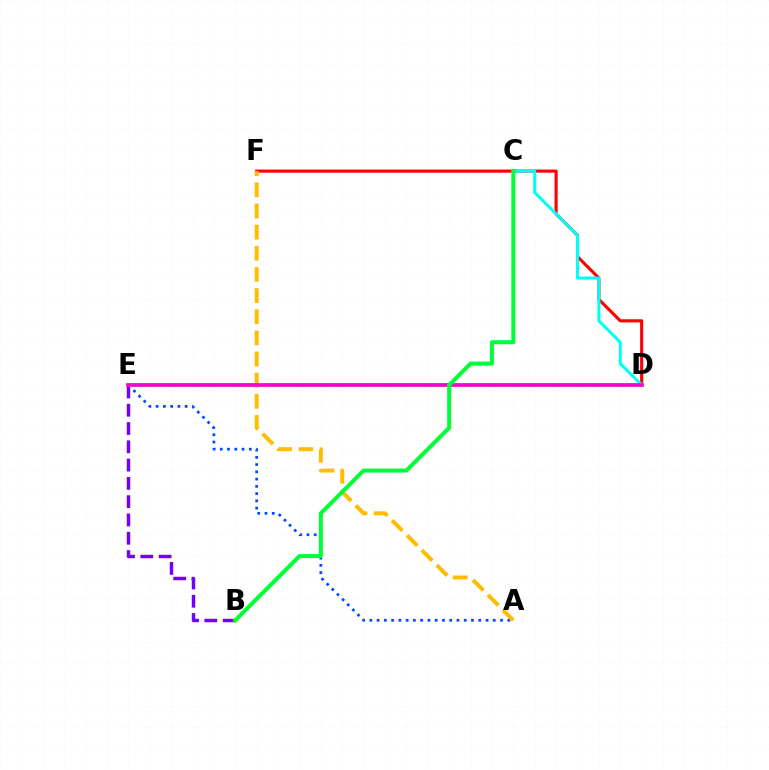{('A', 'E'): [{'color': '#004bff', 'line_style': 'dotted', 'thickness': 1.97}], ('D', 'F'): [{'color': '#ff0000', 'line_style': 'solid', 'thickness': 2.24}], ('B', 'E'): [{'color': '#7200ff', 'line_style': 'dashed', 'thickness': 2.48}], ('A', 'F'): [{'color': '#ffbd00', 'line_style': 'dashed', 'thickness': 2.87}], ('D', 'E'): [{'color': '#84ff00', 'line_style': 'solid', 'thickness': 2.79}, {'color': '#ff00cf', 'line_style': 'solid', 'thickness': 2.63}], ('C', 'D'): [{'color': '#00fff6', 'line_style': 'solid', 'thickness': 2.18}], ('B', 'C'): [{'color': '#00ff39', 'line_style': 'solid', 'thickness': 2.9}]}